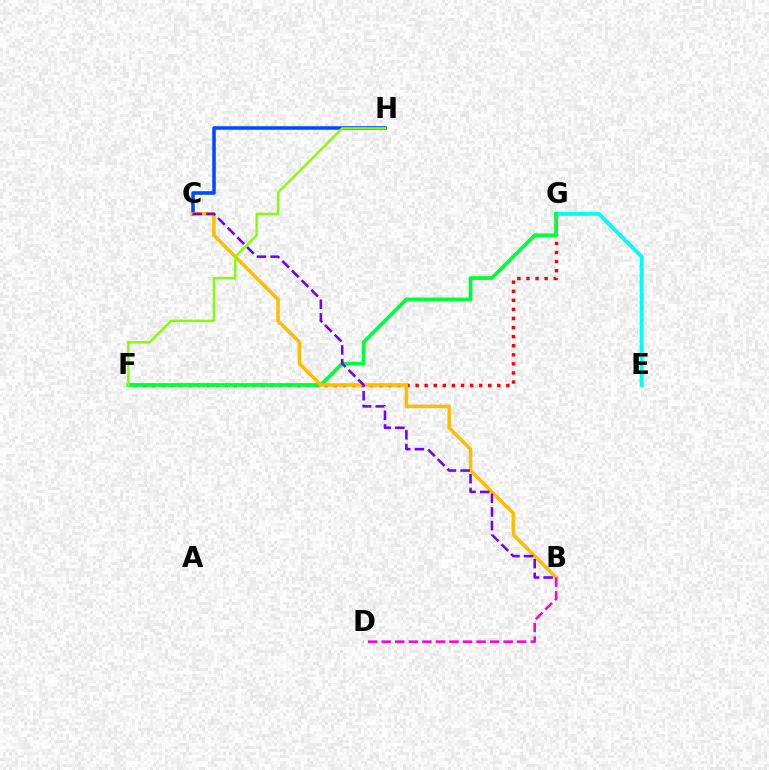{('F', 'G'): [{'color': '#ff0000', 'line_style': 'dotted', 'thickness': 2.47}, {'color': '#00ff39', 'line_style': 'solid', 'thickness': 2.7}], ('C', 'H'): [{'color': '#004bff', 'line_style': 'solid', 'thickness': 2.57}], ('E', 'G'): [{'color': '#00fff6', 'line_style': 'solid', 'thickness': 2.81}], ('B', 'C'): [{'color': '#ffbd00', 'line_style': 'solid', 'thickness': 2.54}, {'color': '#7200ff', 'line_style': 'dashed', 'thickness': 1.85}], ('B', 'D'): [{'color': '#ff00cf', 'line_style': 'dashed', 'thickness': 1.84}], ('F', 'H'): [{'color': '#84ff00', 'line_style': 'solid', 'thickness': 1.7}]}